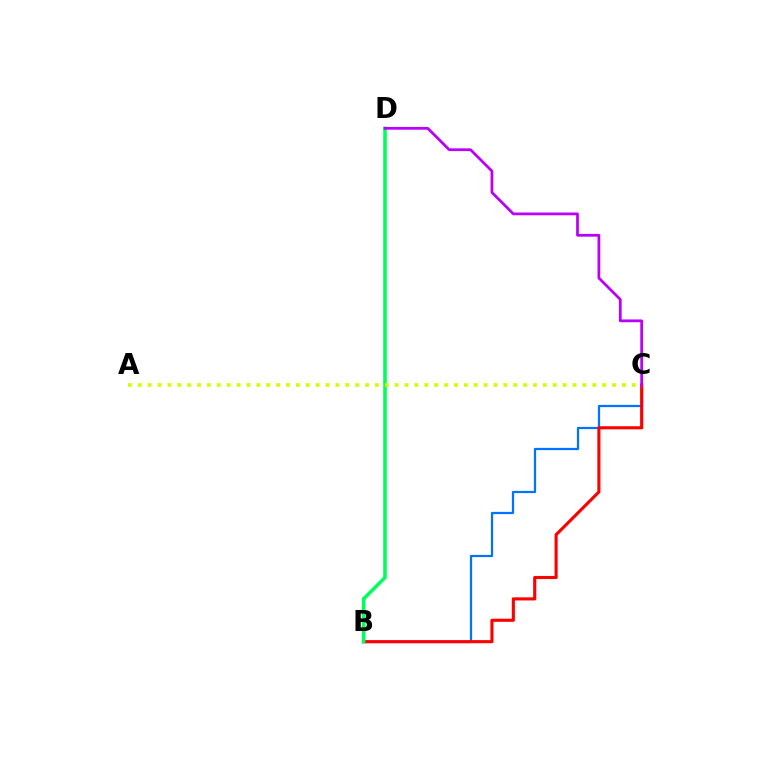{('B', 'C'): [{'color': '#0074ff', 'line_style': 'solid', 'thickness': 1.61}, {'color': '#ff0000', 'line_style': 'solid', 'thickness': 2.24}], ('B', 'D'): [{'color': '#00ff5c', 'line_style': 'solid', 'thickness': 2.57}], ('A', 'C'): [{'color': '#d1ff00', 'line_style': 'dotted', 'thickness': 2.68}], ('C', 'D'): [{'color': '#b900ff', 'line_style': 'solid', 'thickness': 1.99}]}